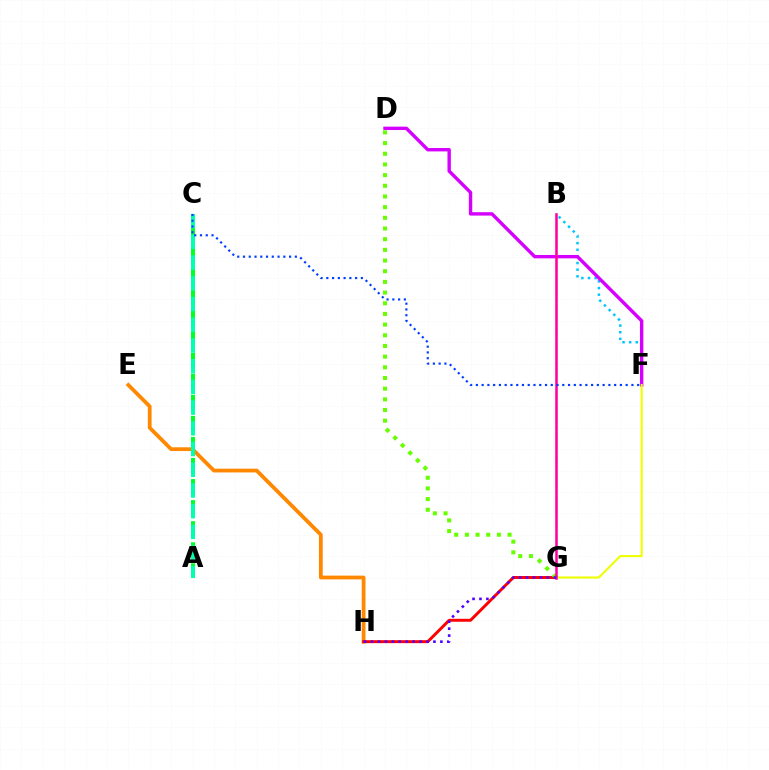{('E', 'H'): [{'color': '#ff8800', 'line_style': 'solid', 'thickness': 2.71}], ('A', 'C'): [{'color': '#00ff27', 'line_style': 'dashed', 'thickness': 2.86}, {'color': '#00ffaf', 'line_style': 'dashed', 'thickness': 2.81}], ('B', 'F'): [{'color': '#00c7ff', 'line_style': 'dotted', 'thickness': 1.8}], ('D', 'F'): [{'color': '#d600ff', 'line_style': 'solid', 'thickness': 2.44}], ('G', 'H'): [{'color': '#ff0000', 'line_style': 'solid', 'thickness': 2.12}, {'color': '#4f00ff', 'line_style': 'dotted', 'thickness': 1.88}], ('D', 'G'): [{'color': '#66ff00', 'line_style': 'dotted', 'thickness': 2.9}], ('F', 'G'): [{'color': '#eeff00', 'line_style': 'solid', 'thickness': 1.52}], ('B', 'G'): [{'color': '#ff00a0', 'line_style': 'solid', 'thickness': 1.83}], ('C', 'F'): [{'color': '#003fff', 'line_style': 'dotted', 'thickness': 1.57}]}